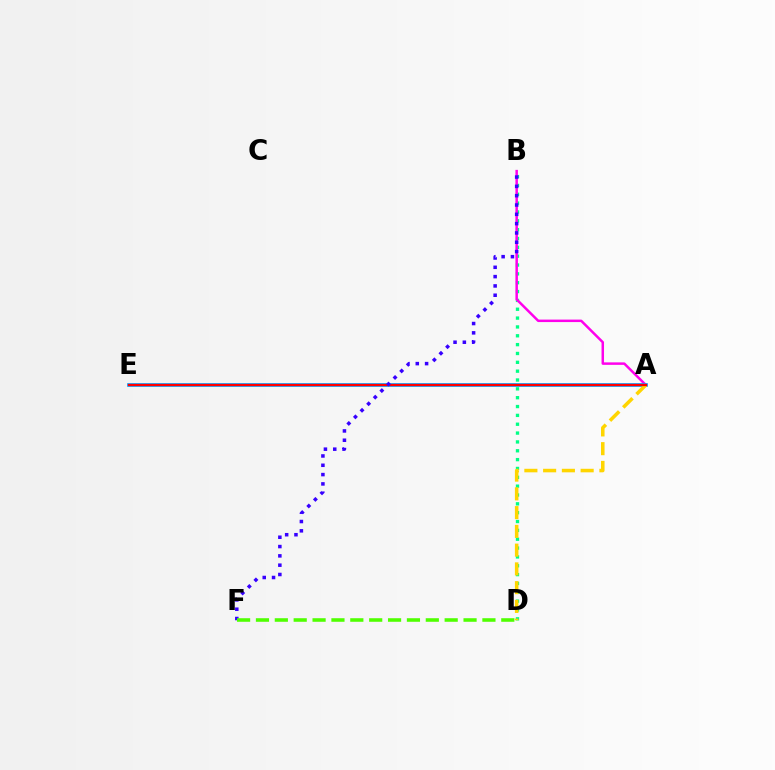{('B', 'D'): [{'color': '#00ff86', 'line_style': 'dotted', 'thickness': 2.4}], ('A', 'B'): [{'color': '#ff00ed', 'line_style': 'solid', 'thickness': 1.79}], ('A', 'E'): [{'color': '#009eff', 'line_style': 'solid', 'thickness': 2.63}, {'color': '#ff0000', 'line_style': 'solid', 'thickness': 1.63}], ('A', 'D'): [{'color': '#ffd500', 'line_style': 'dashed', 'thickness': 2.55}], ('B', 'F'): [{'color': '#3700ff', 'line_style': 'dotted', 'thickness': 2.53}], ('D', 'F'): [{'color': '#4fff00', 'line_style': 'dashed', 'thickness': 2.56}]}